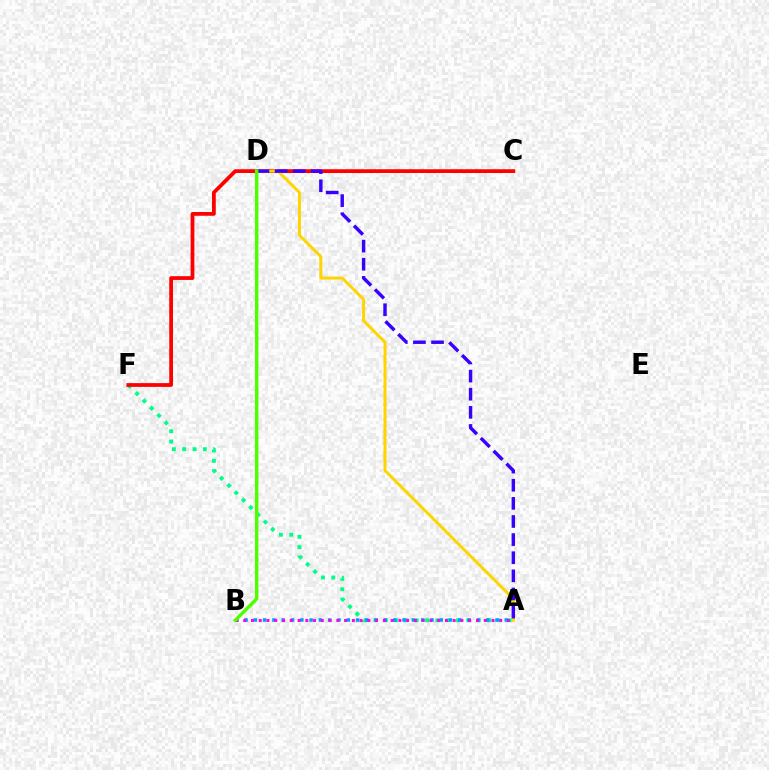{('A', 'F'): [{'color': '#00ff86', 'line_style': 'dotted', 'thickness': 2.81}], ('C', 'F'): [{'color': '#ff0000', 'line_style': 'solid', 'thickness': 2.7}], ('A', 'D'): [{'color': '#ffd500', 'line_style': 'solid', 'thickness': 2.14}, {'color': '#3700ff', 'line_style': 'dashed', 'thickness': 2.46}], ('A', 'B'): [{'color': '#009eff', 'line_style': 'dotted', 'thickness': 2.53}, {'color': '#ff00ed', 'line_style': 'dotted', 'thickness': 2.11}], ('B', 'D'): [{'color': '#4fff00', 'line_style': 'solid', 'thickness': 2.47}]}